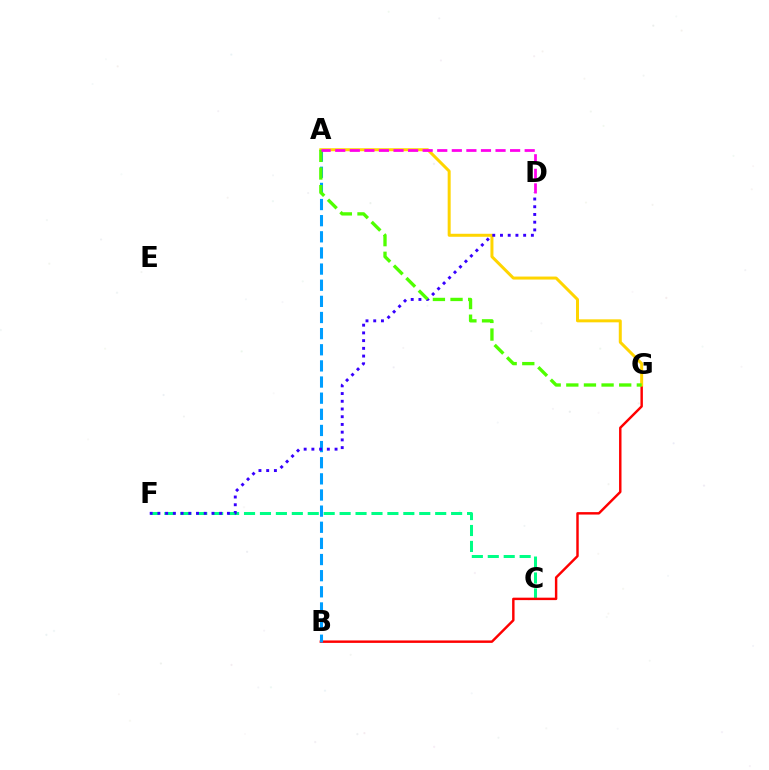{('C', 'F'): [{'color': '#00ff86', 'line_style': 'dashed', 'thickness': 2.16}], ('B', 'G'): [{'color': '#ff0000', 'line_style': 'solid', 'thickness': 1.76}], ('A', 'B'): [{'color': '#009eff', 'line_style': 'dashed', 'thickness': 2.19}], ('A', 'G'): [{'color': '#ffd500', 'line_style': 'solid', 'thickness': 2.16}, {'color': '#4fff00', 'line_style': 'dashed', 'thickness': 2.39}], ('D', 'F'): [{'color': '#3700ff', 'line_style': 'dotted', 'thickness': 2.1}], ('A', 'D'): [{'color': '#ff00ed', 'line_style': 'dashed', 'thickness': 1.98}]}